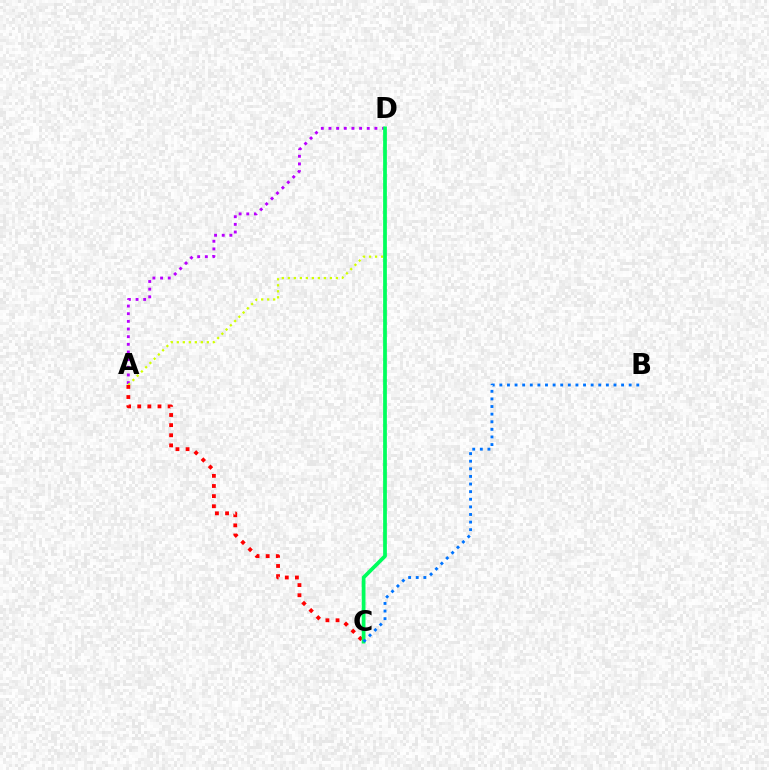{('A', 'D'): [{'color': '#b900ff', 'line_style': 'dotted', 'thickness': 2.08}, {'color': '#d1ff00', 'line_style': 'dotted', 'thickness': 1.63}], ('A', 'C'): [{'color': '#ff0000', 'line_style': 'dotted', 'thickness': 2.75}], ('C', 'D'): [{'color': '#00ff5c', 'line_style': 'solid', 'thickness': 2.69}], ('B', 'C'): [{'color': '#0074ff', 'line_style': 'dotted', 'thickness': 2.07}]}